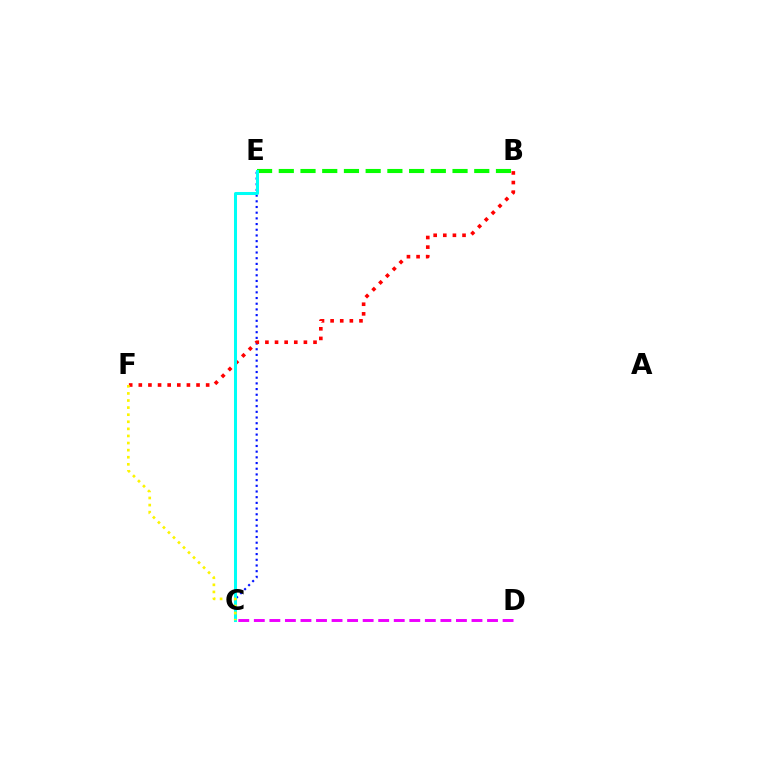{('B', 'E'): [{'color': '#08ff00', 'line_style': 'dashed', 'thickness': 2.95}], ('C', 'E'): [{'color': '#0010ff', 'line_style': 'dotted', 'thickness': 1.55}, {'color': '#00fff6', 'line_style': 'solid', 'thickness': 2.18}], ('B', 'F'): [{'color': '#ff0000', 'line_style': 'dotted', 'thickness': 2.61}], ('C', 'D'): [{'color': '#ee00ff', 'line_style': 'dashed', 'thickness': 2.11}], ('C', 'F'): [{'color': '#fcf500', 'line_style': 'dotted', 'thickness': 1.93}]}